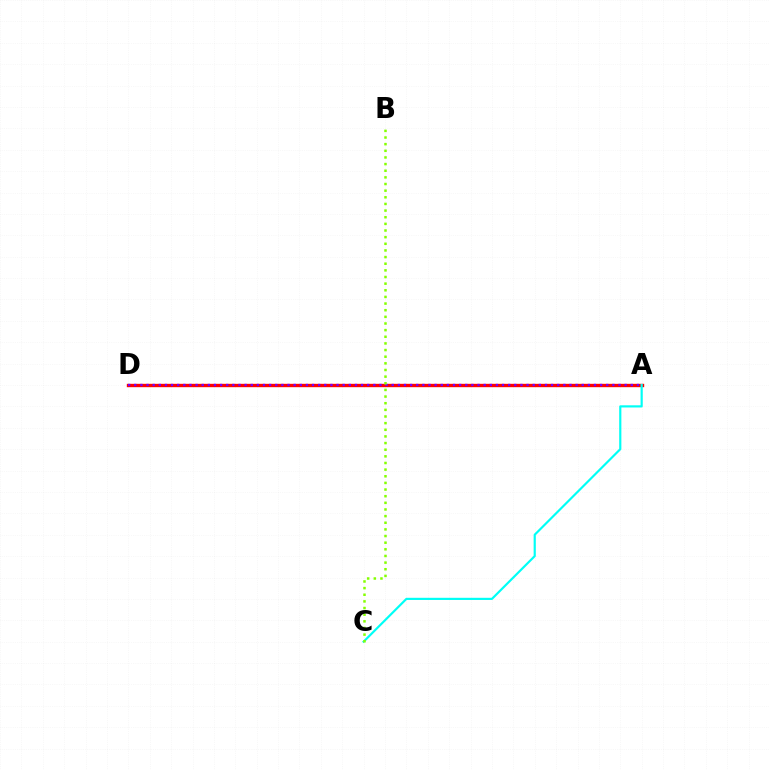{('A', 'D'): [{'color': '#ff0000', 'line_style': 'solid', 'thickness': 2.43}, {'color': '#7200ff', 'line_style': 'dotted', 'thickness': 1.67}], ('A', 'C'): [{'color': '#00fff6', 'line_style': 'solid', 'thickness': 1.57}], ('B', 'C'): [{'color': '#84ff00', 'line_style': 'dotted', 'thickness': 1.8}]}